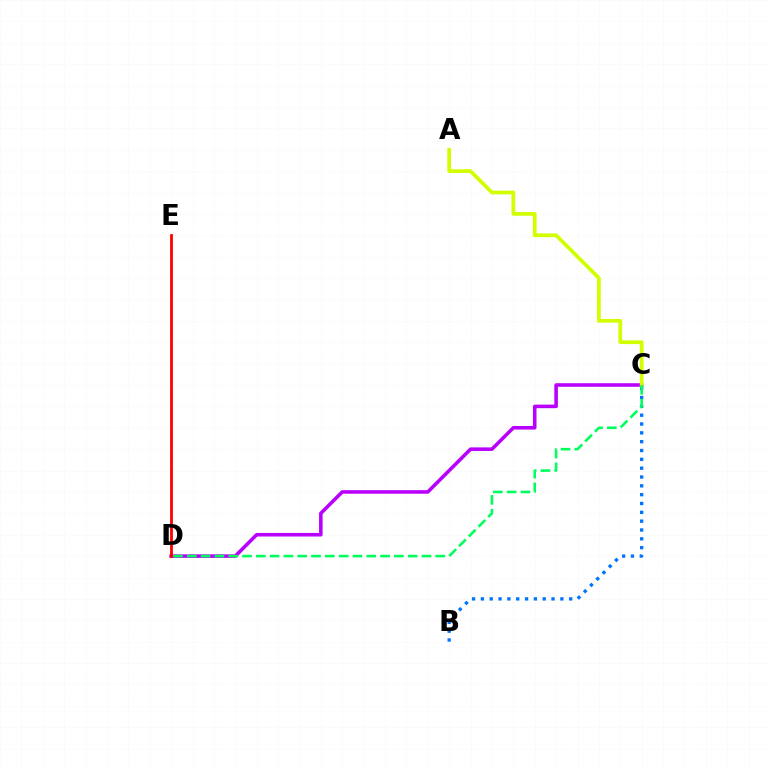{('B', 'C'): [{'color': '#0074ff', 'line_style': 'dotted', 'thickness': 2.4}], ('C', 'D'): [{'color': '#b900ff', 'line_style': 'solid', 'thickness': 2.57}, {'color': '#00ff5c', 'line_style': 'dashed', 'thickness': 1.88}], ('D', 'E'): [{'color': '#ff0000', 'line_style': 'solid', 'thickness': 2.01}], ('A', 'C'): [{'color': '#d1ff00', 'line_style': 'solid', 'thickness': 2.69}]}